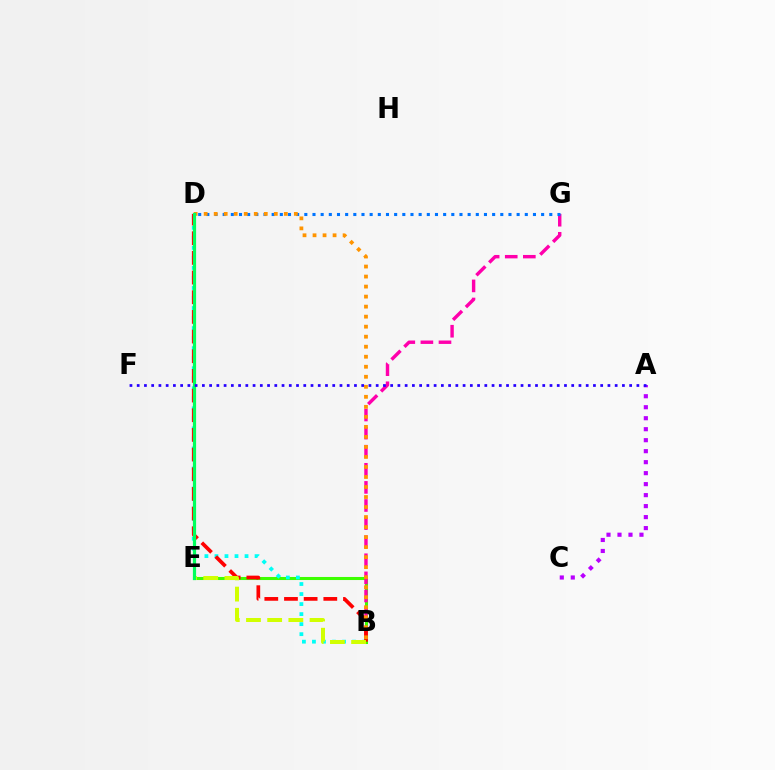{('B', 'E'): [{'color': '#3dff00', 'line_style': 'solid', 'thickness': 2.21}, {'color': '#d1ff00', 'line_style': 'dashed', 'thickness': 2.88}], ('B', 'G'): [{'color': '#ff00ac', 'line_style': 'dashed', 'thickness': 2.46}], ('B', 'D'): [{'color': '#00fff6', 'line_style': 'dotted', 'thickness': 2.72}, {'color': '#ff0000', 'line_style': 'dashed', 'thickness': 2.67}, {'color': '#ff9400', 'line_style': 'dotted', 'thickness': 2.72}], ('D', 'G'): [{'color': '#0074ff', 'line_style': 'dotted', 'thickness': 2.22}], ('A', 'C'): [{'color': '#b900ff', 'line_style': 'dotted', 'thickness': 2.99}], ('D', 'E'): [{'color': '#00ff5c', 'line_style': 'solid', 'thickness': 2.3}], ('A', 'F'): [{'color': '#2500ff', 'line_style': 'dotted', 'thickness': 1.97}]}